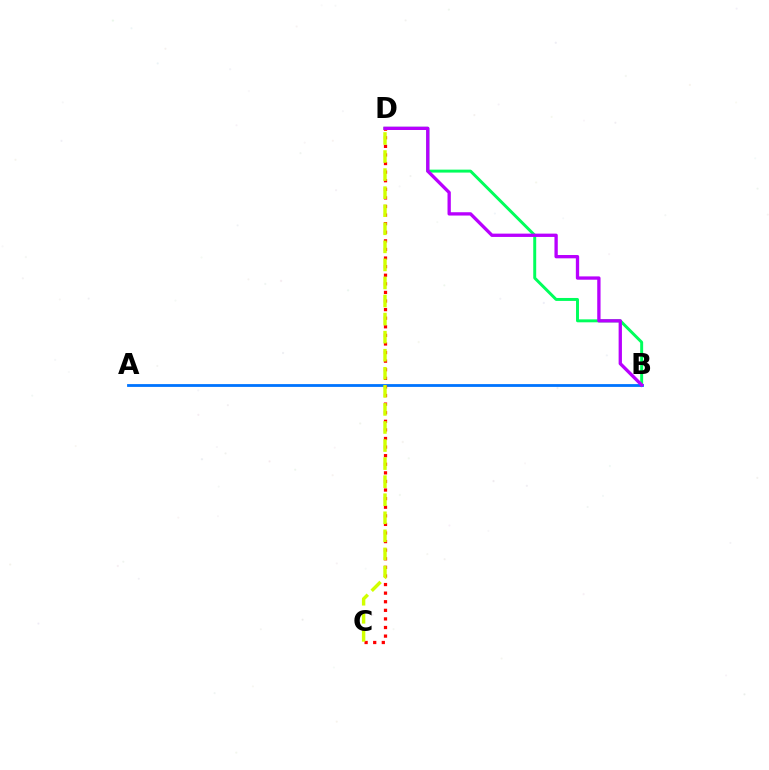{('B', 'D'): [{'color': '#00ff5c', 'line_style': 'solid', 'thickness': 2.12}, {'color': '#b900ff', 'line_style': 'solid', 'thickness': 2.39}], ('A', 'B'): [{'color': '#0074ff', 'line_style': 'solid', 'thickness': 2.02}], ('C', 'D'): [{'color': '#ff0000', 'line_style': 'dotted', 'thickness': 2.33}, {'color': '#d1ff00', 'line_style': 'dashed', 'thickness': 2.45}]}